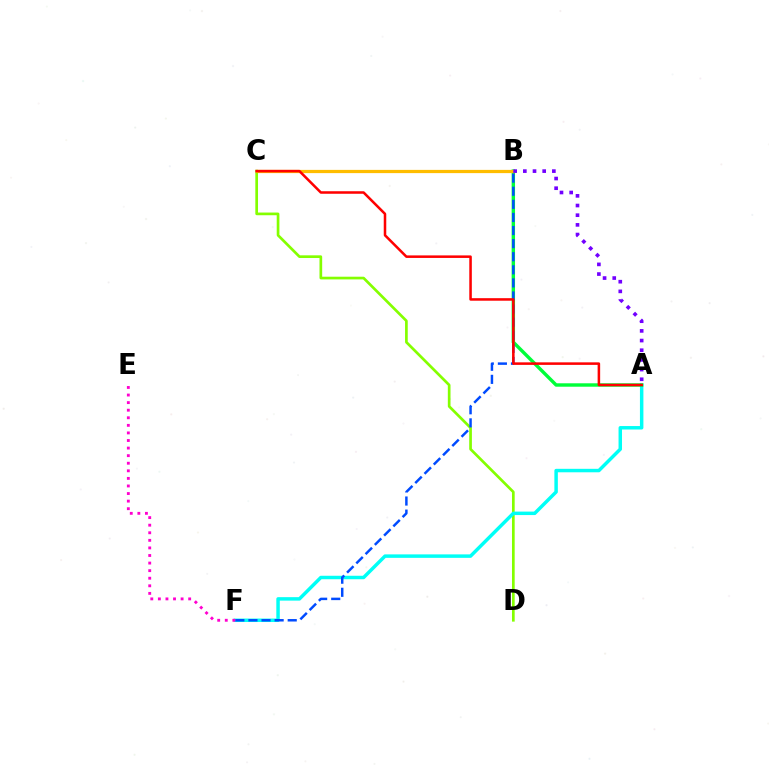{('C', 'D'): [{'color': '#84ff00', 'line_style': 'solid', 'thickness': 1.93}], ('A', 'F'): [{'color': '#00fff6', 'line_style': 'solid', 'thickness': 2.5}], ('A', 'B'): [{'color': '#00ff39', 'line_style': 'solid', 'thickness': 2.46}, {'color': '#7200ff', 'line_style': 'dotted', 'thickness': 2.63}], ('B', 'F'): [{'color': '#004bff', 'line_style': 'dashed', 'thickness': 1.78}], ('E', 'F'): [{'color': '#ff00cf', 'line_style': 'dotted', 'thickness': 2.06}], ('B', 'C'): [{'color': '#ffbd00', 'line_style': 'solid', 'thickness': 2.33}], ('A', 'C'): [{'color': '#ff0000', 'line_style': 'solid', 'thickness': 1.82}]}